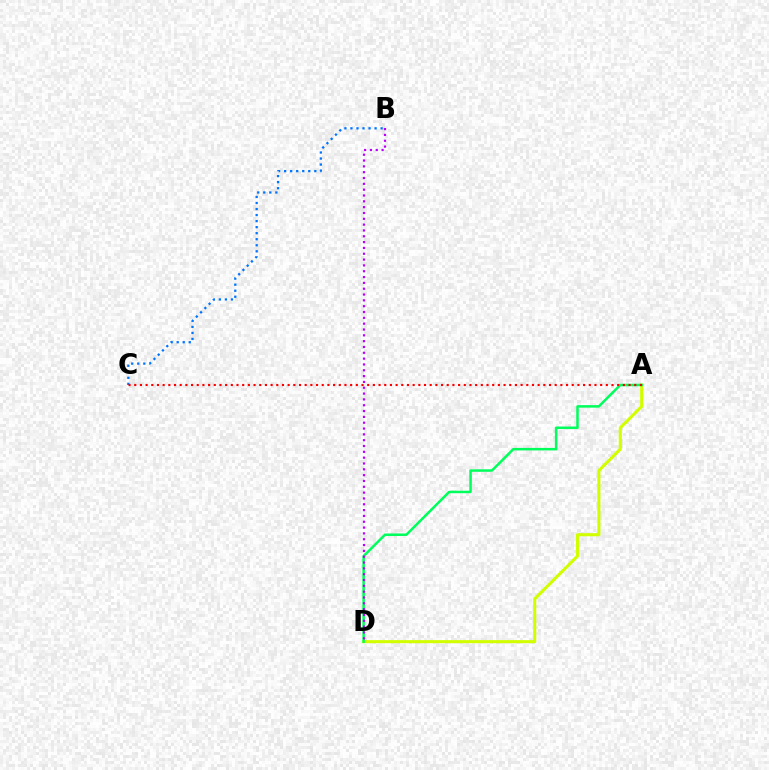{('A', 'D'): [{'color': '#d1ff00', 'line_style': 'solid', 'thickness': 2.21}, {'color': '#00ff5c', 'line_style': 'solid', 'thickness': 1.81}], ('B', 'C'): [{'color': '#0074ff', 'line_style': 'dotted', 'thickness': 1.64}], ('B', 'D'): [{'color': '#b900ff', 'line_style': 'dotted', 'thickness': 1.58}], ('A', 'C'): [{'color': '#ff0000', 'line_style': 'dotted', 'thickness': 1.54}]}